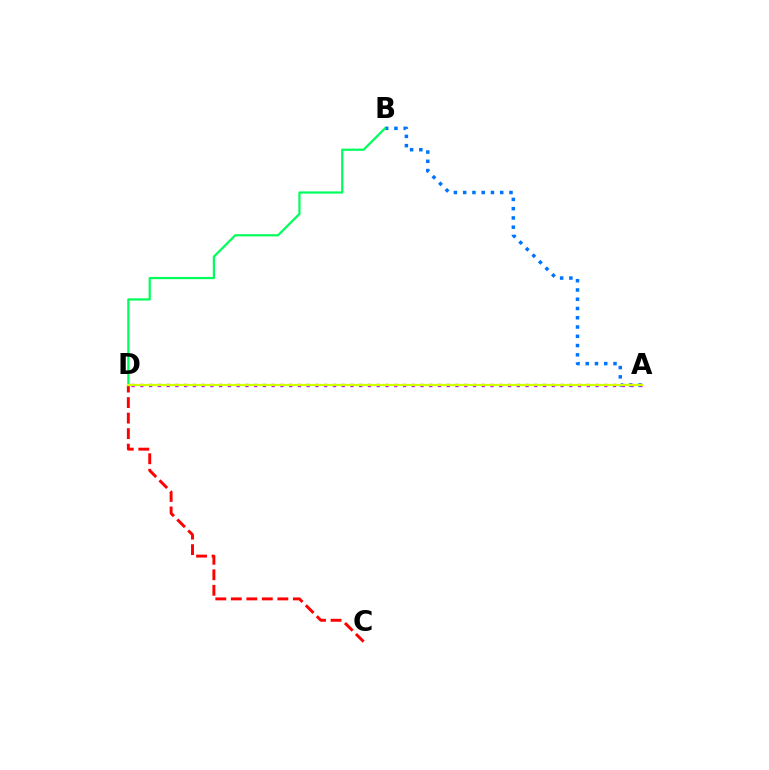{('C', 'D'): [{'color': '#ff0000', 'line_style': 'dashed', 'thickness': 2.11}], ('A', 'B'): [{'color': '#0074ff', 'line_style': 'dotted', 'thickness': 2.52}], ('B', 'D'): [{'color': '#00ff5c', 'line_style': 'solid', 'thickness': 1.6}], ('A', 'D'): [{'color': '#b900ff', 'line_style': 'dotted', 'thickness': 2.38}, {'color': '#d1ff00', 'line_style': 'solid', 'thickness': 1.65}]}